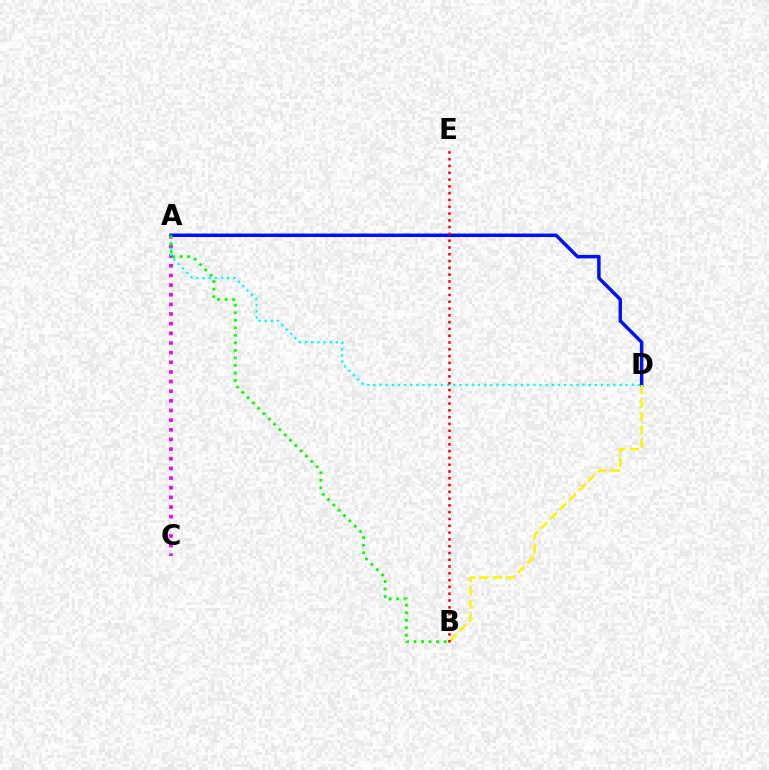{('A', 'C'): [{'color': '#ee00ff', 'line_style': 'dotted', 'thickness': 2.62}], ('A', 'D'): [{'color': '#00fff6', 'line_style': 'dotted', 'thickness': 1.67}, {'color': '#0010ff', 'line_style': 'solid', 'thickness': 2.49}], ('B', 'D'): [{'color': '#fcf500', 'line_style': 'dashed', 'thickness': 1.82}], ('A', 'B'): [{'color': '#08ff00', 'line_style': 'dotted', 'thickness': 2.04}], ('B', 'E'): [{'color': '#ff0000', 'line_style': 'dotted', 'thickness': 1.84}]}